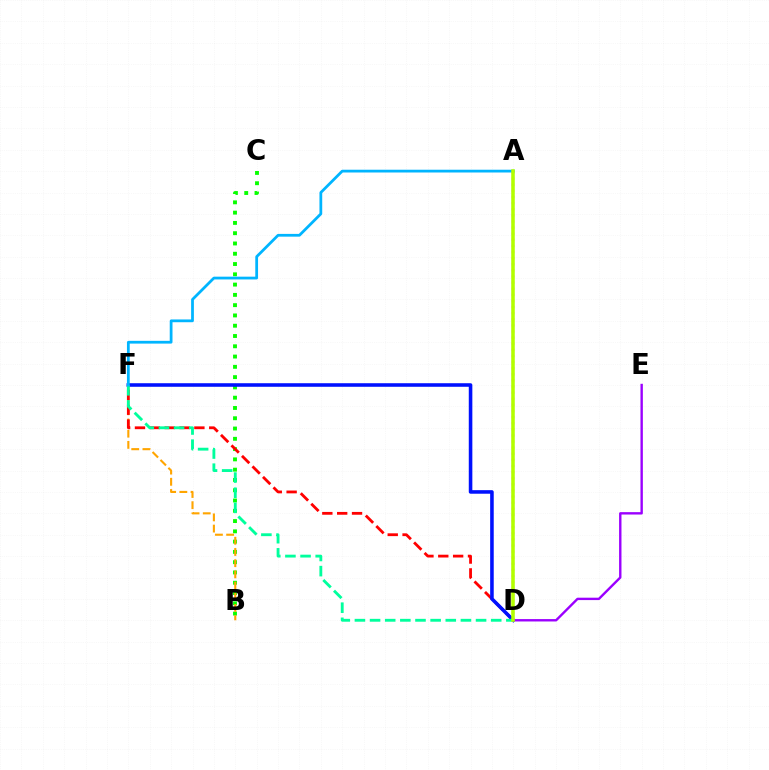{('B', 'C'): [{'color': '#08ff00', 'line_style': 'dotted', 'thickness': 2.79}], ('B', 'F'): [{'color': '#ffa500', 'line_style': 'dashed', 'thickness': 1.52}], ('D', 'F'): [{'color': '#ff0000', 'line_style': 'dashed', 'thickness': 2.02}, {'color': '#0010ff', 'line_style': 'solid', 'thickness': 2.57}, {'color': '#00ff9d', 'line_style': 'dashed', 'thickness': 2.06}], ('A', 'D'): [{'color': '#ff00bd', 'line_style': 'dotted', 'thickness': 1.66}, {'color': '#b3ff00', 'line_style': 'solid', 'thickness': 2.56}], ('A', 'F'): [{'color': '#00b5ff', 'line_style': 'solid', 'thickness': 1.99}], ('D', 'E'): [{'color': '#9b00ff', 'line_style': 'solid', 'thickness': 1.72}]}